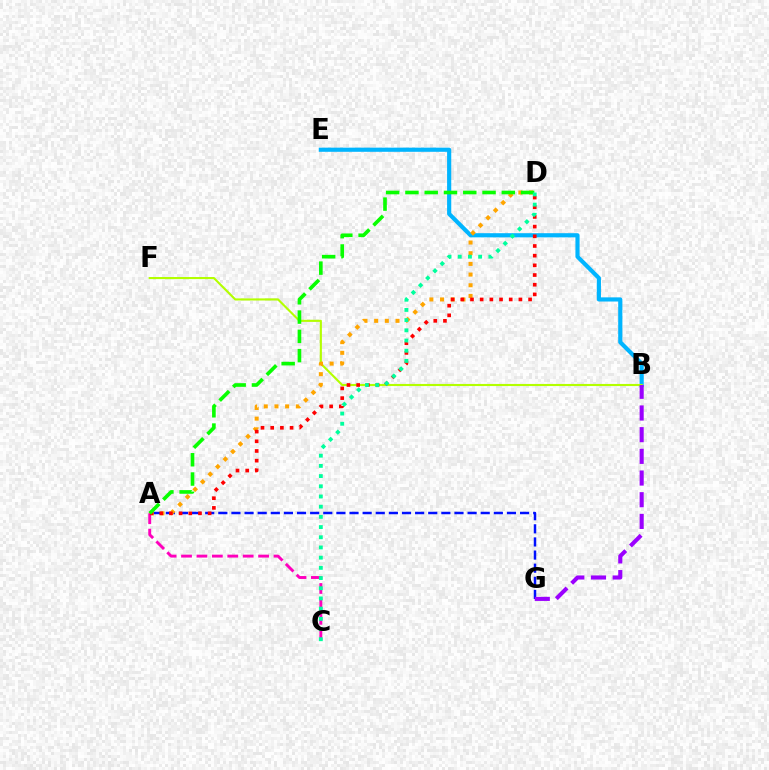{('B', 'E'): [{'color': '#00b5ff', 'line_style': 'solid', 'thickness': 2.99}], ('B', 'F'): [{'color': '#b3ff00', 'line_style': 'solid', 'thickness': 1.53}], ('A', 'G'): [{'color': '#0010ff', 'line_style': 'dashed', 'thickness': 1.78}], ('A', 'D'): [{'color': '#ffa500', 'line_style': 'dotted', 'thickness': 2.9}, {'color': '#ff0000', 'line_style': 'dotted', 'thickness': 2.63}, {'color': '#08ff00', 'line_style': 'dashed', 'thickness': 2.62}], ('A', 'C'): [{'color': '#ff00bd', 'line_style': 'dashed', 'thickness': 2.09}], ('B', 'G'): [{'color': '#9b00ff', 'line_style': 'dashed', 'thickness': 2.95}], ('C', 'D'): [{'color': '#00ff9d', 'line_style': 'dotted', 'thickness': 2.77}]}